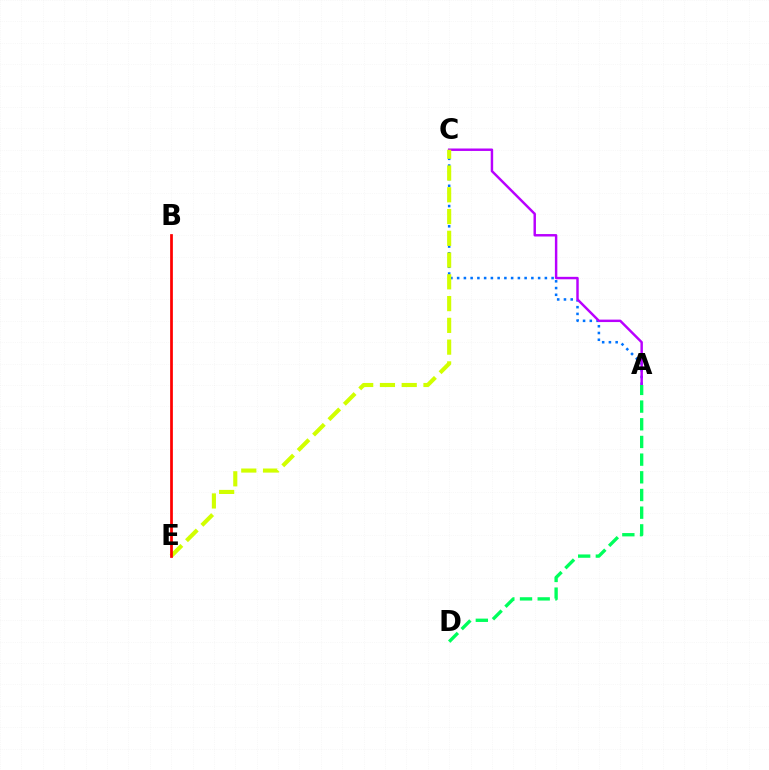{('A', 'C'): [{'color': '#0074ff', 'line_style': 'dotted', 'thickness': 1.83}, {'color': '#b900ff', 'line_style': 'solid', 'thickness': 1.76}], ('C', 'E'): [{'color': '#d1ff00', 'line_style': 'dashed', 'thickness': 2.96}], ('B', 'E'): [{'color': '#ff0000', 'line_style': 'solid', 'thickness': 1.97}], ('A', 'D'): [{'color': '#00ff5c', 'line_style': 'dashed', 'thickness': 2.4}]}